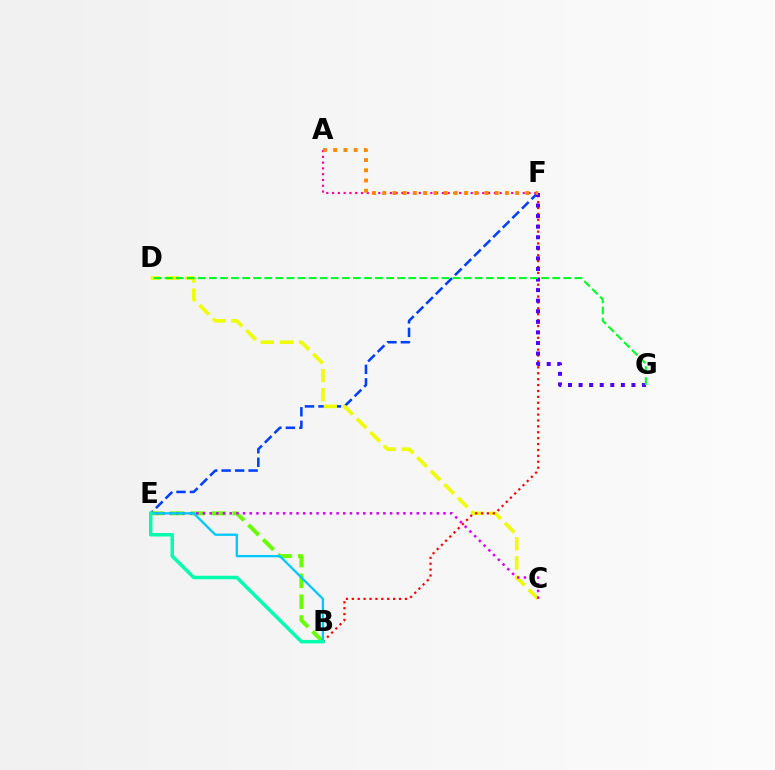{('E', 'F'): [{'color': '#003fff', 'line_style': 'dashed', 'thickness': 1.83}], ('A', 'F'): [{'color': '#ff00a0', 'line_style': 'dotted', 'thickness': 1.57}, {'color': '#ff8800', 'line_style': 'dotted', 'thickness': 2.78}], ('C', 'D'): [{'color': '#eeff00', 'line_style': 'dashed', 'thickness': 2.6}], ('B', 'F'): [{'color': '#ff0000', 'line_style': 'dotted', 'thickness': 1.6}], ('B', 'E'): [{'color': '#66ff00', 'line_style': 'dashed', 'thickness': 2.83}, {'color': '#00c7ff', 'line_style': 'solid', 'thickness': 1.65}, {'color': '#00ffaf', 'line_style': 'solid', 'thickness': 2.51}], ('C', 'E'): [{'color': '#d600ff', 'line_style': 'dotted', 'thickness': 1.82}], ('F', 'G'): [{'color': '#4f00ff', 'line_style': 'dotted', 'thickness': 2.87}], ('D', 'G'): [{'color': '#00ff27', 'line_style': 'dashed', 'thickness': 1.5}]}